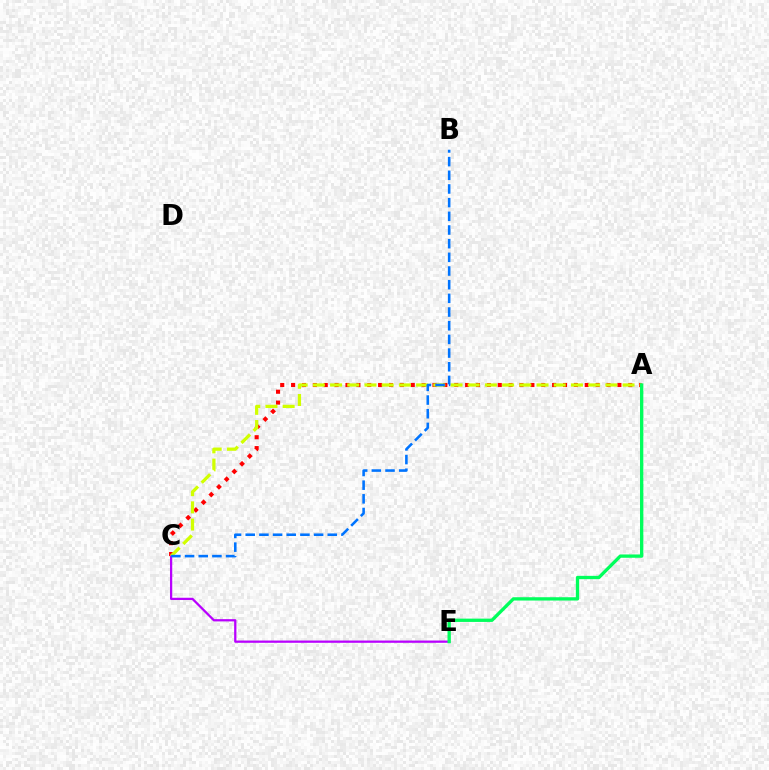{('A', 'C'): [{'color': '#ff0000', 'line_style': 'dotted', 'thickness': 2.96}, {'color': '#d1ff00', 'line_style': 'dashed', 'thickness': 2.34}], ('C', 'E'): [{'color': '#b900ff', 'line_style': 'solid', 'thickness': 1.63}], ('A', 'E'): [{'color': '#00ff5c', 'line_style': 'solid', 'thickness': 2.38}], ('B', 'C'): [{'color': '#0074ff', 'line_style': 'dashed', 'thickness': 1.86}]}